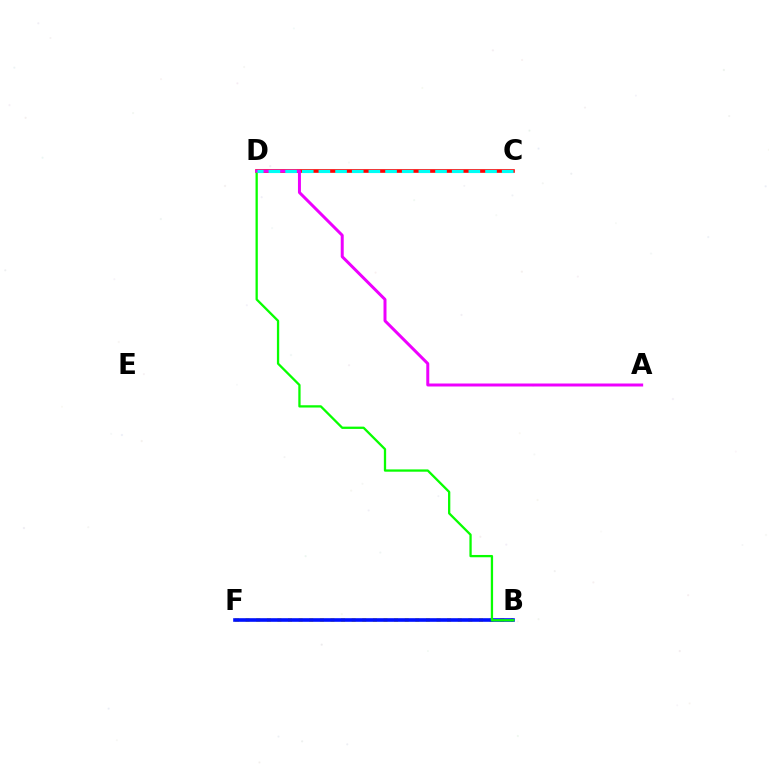{('C', 'D'): [{'color': '#ff0000', 'line_style': 'solid', 'thickness': 2.62}, {'color': '#00fff6', 'line_style': 'dashed', 'thickness': 2.26}], ('B', 'F'): [{'color': '#fcf500', 'line_style': 'dotted', 'thickness': 2.88}, {'color': '#0010ff', 'line_style': 'solid', 'thickness': 2.6}], ('B', 'D'): [{'color': '#08ff00', 'line_style': 'solid', 'thickness': 1.65}], ('A', 'D'): [{'color': '#ee00ff', 'line_style': 'solid', 'thickness': 2.15}]}